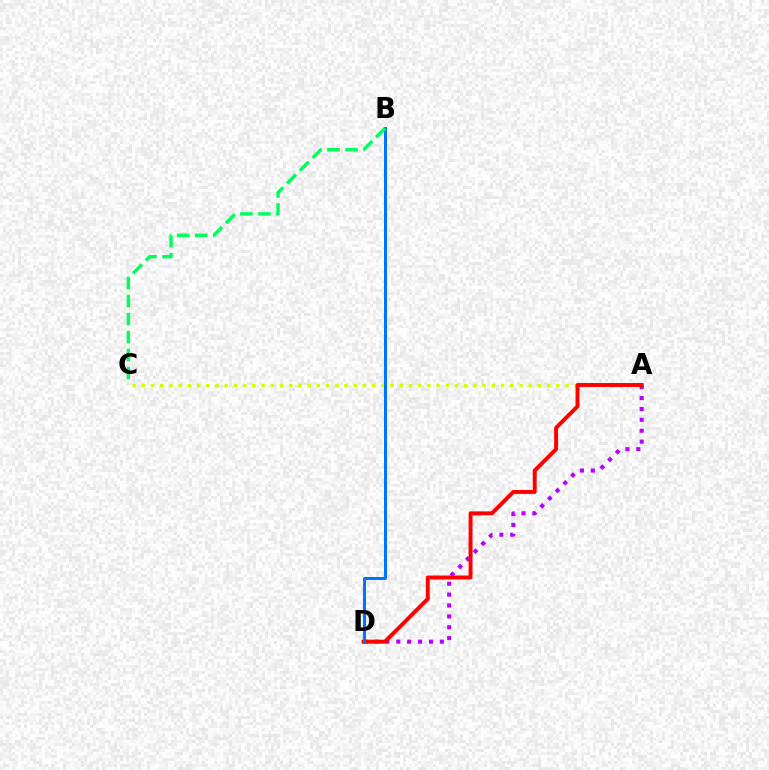{('A', 'C'): [{'color': '#d1ff00', 'line_style': 'dotted', 'thickness': 2.5}], ('A', 'D'): [{'color': '#b900ff', 'line_style': 'dotted', 'thickness': 2.96}, {'color': '#ff0000', 'line_style': 'solid', 'thickness': 2.84}], ('B', 'D'): [{'color': '#0074ff', 'line_style': 'solid', 'thickness': 2.16}], ('B', 'C'): [{'color': '#00ff5c', 'line_style': 'dashed', 'thickness': 2.45}]}